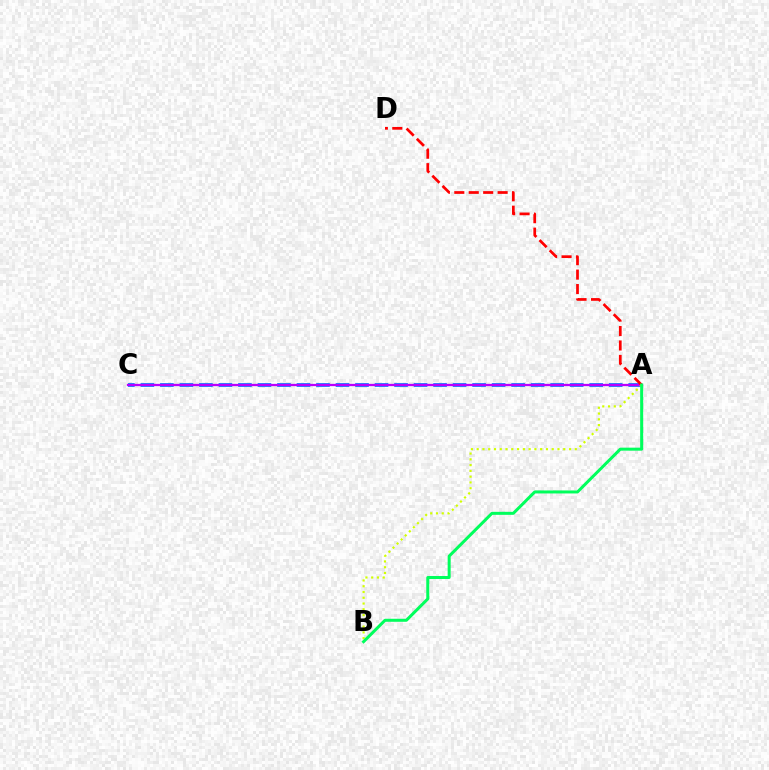{('A', 'C'): [{'color': '#0074ff', 'line_style': 'dashed', 'thickness': 2.65}, {'color': '#b900ff', 'line_style': 'solid', 'thickness': 1.64}], ('A', 'D'): [{'color': '#ff0000', 'line_style': 'dashed', 'thickness': 1.96}], ('A', 'B'): [{'color': '#d1ff00', 'line_style': 'dotted', 'thickness': 1.57}, {'color': '#00ff5c', 'line_style': 'solid', 'thickness': 2.17}]}